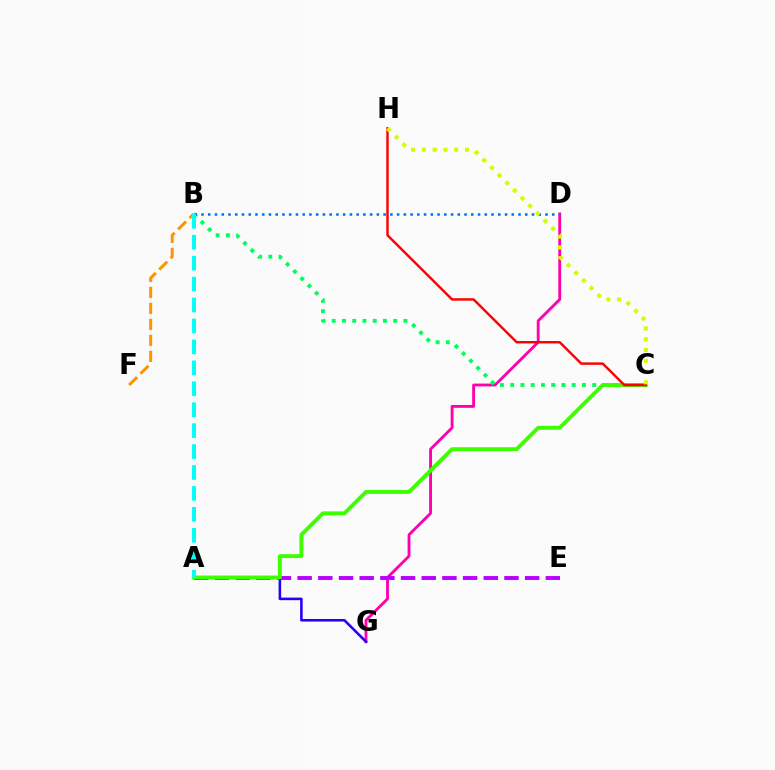{('D', 'G'): [{'color': '#ff00ac', 'line_style': 'solid', 'thickness': 2.05}], ('A', 'E'): [{'color': '#b900ff', 'line_style': 'dashed', 'thickness': 2.81}], ('A', 'G'): [{'color': '#2500ff', 'line_style': 'solid', 'thickness': 1.85}], ('B', 'C'): [{'color': '#00ff5c', 'line_style': 'dotted', 'thickness': 2.78}], ('B', 'D'): [{'color': '#0074ff', 'line_style': 'dotted', 'thickness': 1.83}], ('B', 'F'): [{'color': '#ff9400', 'line_style': 'dashed', 'thickness': 2.17}], ('A', 'C'): [{'color': '#3dff00', 'line_style': 'solid', 'thickness': 2.8}], ('A', 'B'): [{'color': '#00fff6', 'line_style': 'dashed', 'thickness': 2.84}], ('C', 'H'): [{'color': '#ff0000', 'line_style': 'solid', 'thickness': 1.75}, {'color': '#d1ff00', 'line_style': 'dotted', 'thickness': 2.93}]}